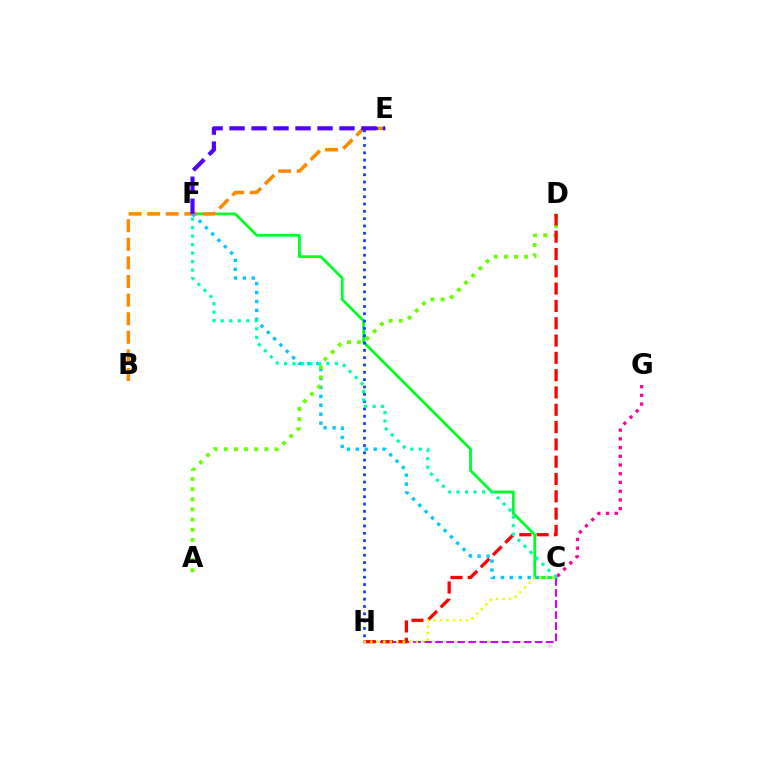{('C', 'F'): [{'color': '#00ff27', 'line_style': 'solid', 'thickness': 2.01}, {'color': '#00c7ff', 'line_style': 'dotted', 'thickness': 2.43}, {'color': '#00ffaf', 'line_style': 'dotted', 'thickness': 2.31}], ('C', 'H'): [{'color': '#d600ff', 'line_style': 'dashed', 'thickness': 1.5}, {'color': '#eeff00', 'line_style': 'dotted', 'thickness': 1.77}], ('B', 'E'): [{'color': '#ff8800', 'line_style': 'dashed', 'thickness': 2.53}], ('A', 'D'): [{'color': '#66ff00', 'line_style': 'dotted', 'thickness': 2.75}], ('D', 'H'): [{'color': '#ff0000', 'line_style': 'dashed', 'thickness': 2.35}], ('E', 'H'): [{'color': '#003fff', 'line_style': 'dotted', 'thickness': 1.99}], ('E', 'F'): [{'color': '#4f00ff', 'line_style': 'dashed', 'thickness': 2.99}], ('C', 'G'): [{'color': '#ff00a0', 'line_style': 'dotted', 'thickness': 2.37}]}